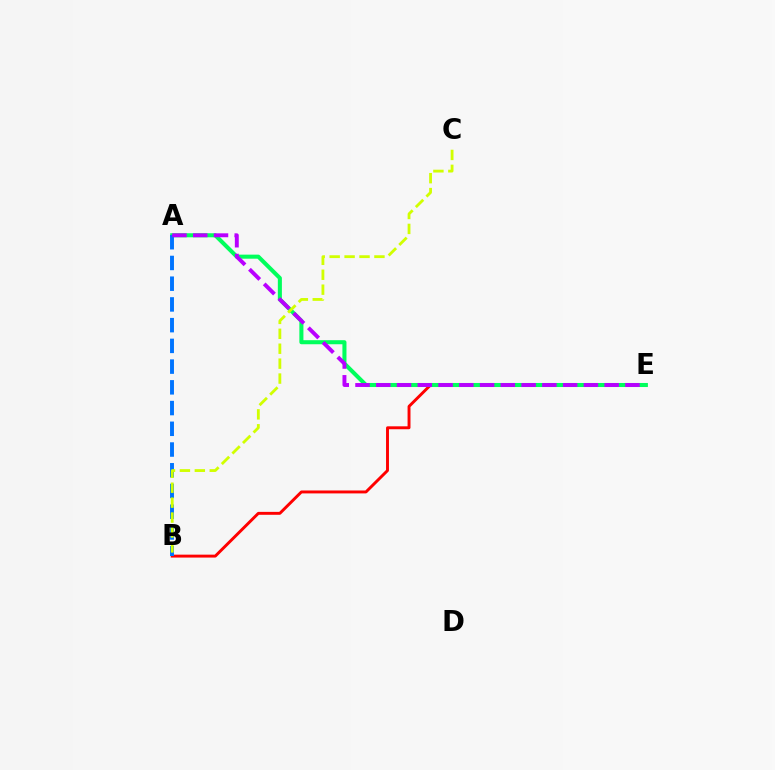{('B', 'E'): [{'color': '#ff0000', 'line_style': 'solid', 'thickness': 2.11}], ('A', 'E'): [{'color': '#00ff5c', 'line_style': 'solid', 'thickness': 2.92}, {'color': '#b900ff', 'line_style': 'dashed', 'thickness': 2.82}], ('A', 'B'): [{'color': '#0074ff', 'line_style': 'dashed', 'thickness': 2.82}], ('B', 'C'): [{'color': '#d1ff00', 'line_style': 'dashed', 'thickness': 2.03}]}